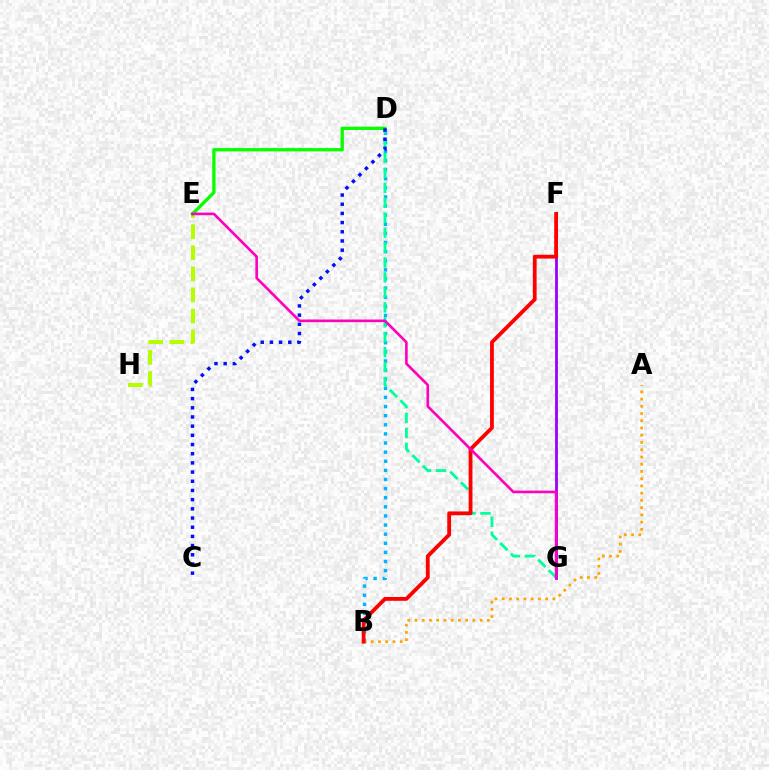{('B', 'D'): [{'color': '#00b5ff', 'line_style': 'dotted', 'thickness': 2.48}], ('D', 'G'): [{'color': '#00ff9d', 'line_style': 'dashed', 'thickness': 2.03}], ('F', 'G'): [{'color': '#9b00ff', 'line_style': 'solid', 'thickness': 2.01}], ('E', 'H'): [{'color': '#b3ff00', 'line_style': 'dashed', 'thickness': 2.87}], ('A', 'B'): [{'color': '#ffa500', 'line_style': 'dotted', 'thickness': 1.97}], ('D', 'E'): [{'color': '#08ff00', 'line_style': 'solid', 'thickness': 2.37}], ('C', 'D'): [{'color': '#0010ff', 'line_style': 'dotted', 'thickness': 2.5}], ('B', 'F'): [{'color': '#ff0000', 'line_style': 'solid', 'thickness': 2.74}], ('E', 'G'): [{'color': '#ff00bd', 'line_style': 'solid', 'thickness': 1.89}]}